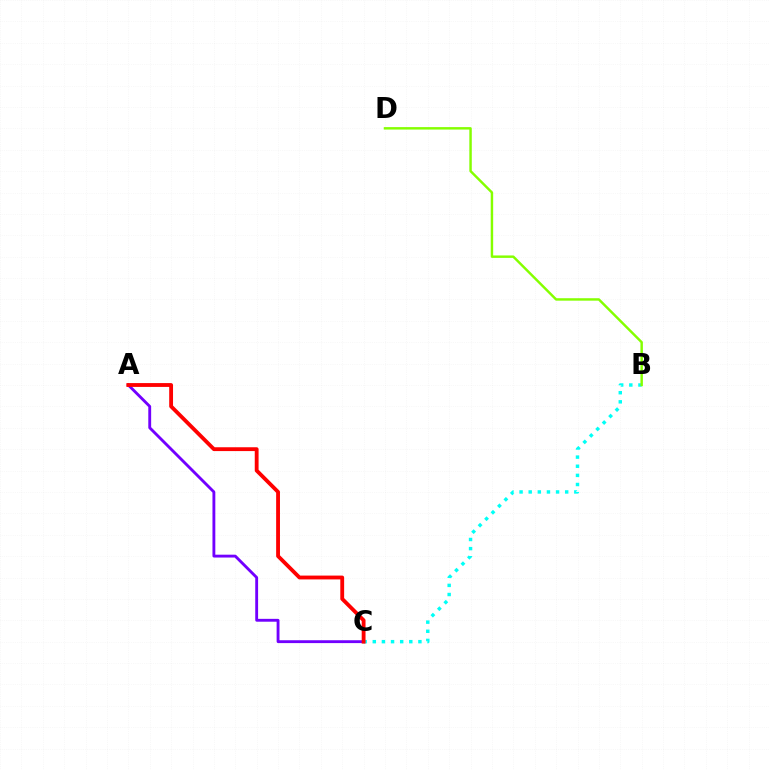{('A', 'C'): [{'color': '#7200ff', 'line_style': 'solid', 'thickness': 2.06}, {'color': '#ff0000', 'line_style': 'solid', 'thickness': 2.76}], ('B', 'C'): [{'color': '#00fff6', 'line_style': 'dotted', 'thickness': 2.48}], ('B', 'D'): [{'color': '#84ff00', 'line_style': 'solid', 'thickness': 1.76}]}